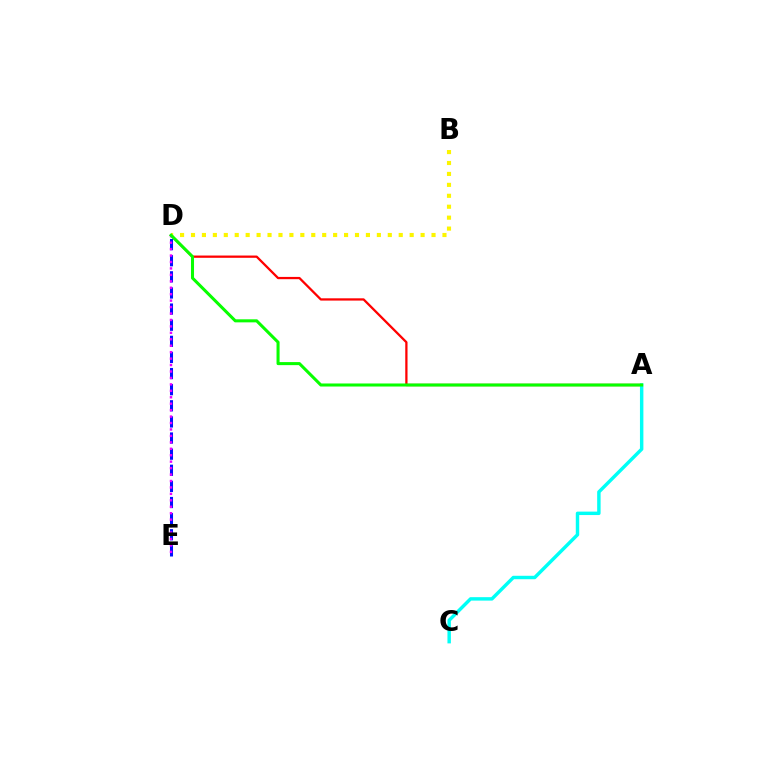{('D', 'E'): [{'color': '#0010ff', 'line_style': 'dashed', 'thickness': 2.19}, {'color': '#ee00ff', 'line_style': 'dotted', 'thickness': 1.75}], ('A', 'D'): [{'color': '#ff0000', 'line_style': 'solid', 'thickness': 1.64}, {'color': '#08ff00', 'line_style': 'solid', 'thickness': 2.19}], ('B', 'D'): [{'color': '#fcf500', 'line_style': 'dotted', 'thickness': 2.97}], ('A', 'C'): [{'color': '#00fff6', 'line_style': 'solid', 'thickness': 2.48}]}